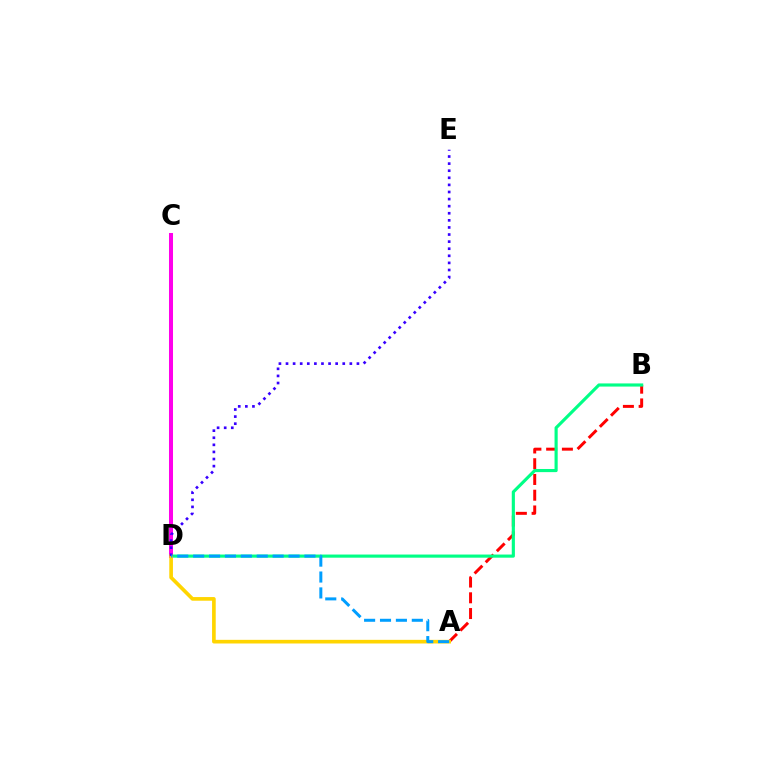{('C', 'D'): [{'color': '#4fff00', 'line_style': 'solid', 'thickness': 1.92}, {'color': '#ff00ed', 'line_style': 'solid', 'thickness': 2.89}], ('A', 'B'): [{'color': '#ff0000', 'line_style': 'dashed', 'thickness': 2.14}], ('B', 'D'): [{'color': '#00ff86', 'line_style': 'solid', 'thickness': 2.26}], ('A', 'D'): [{'color': '#ffd500', 'line_style': 'solid', 'thickness': 2.63}, {'color': '#009eff', 'line_style': 'dashed', 'thickness': 2.16}], ('D', 'E'): [{'color': '#3700ff', 'line_style': 'dotted', 'thickness': 1.93}]}